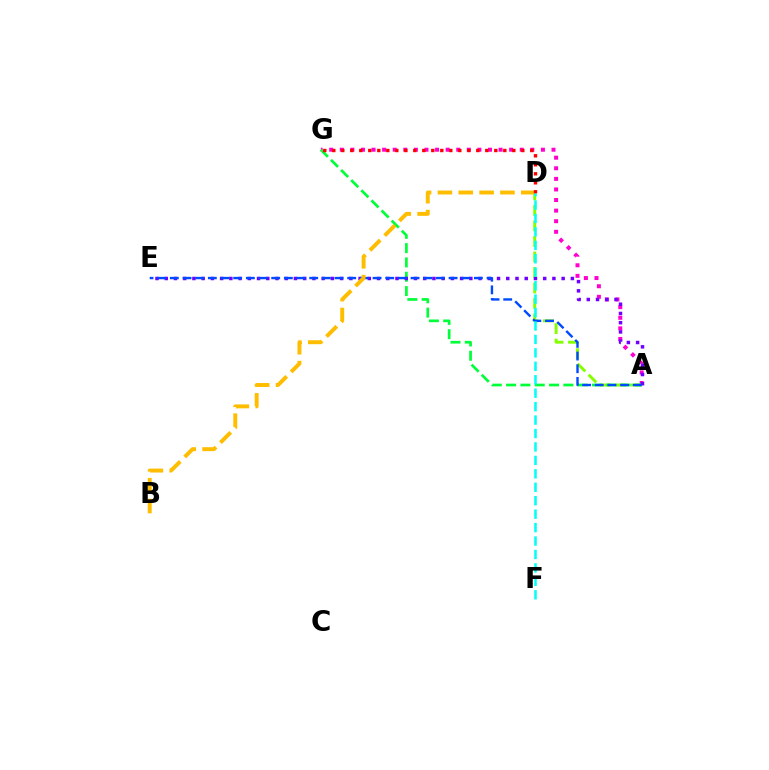{('A', 'G'): [{'color': '#ff00cf', 'line_style': 'dotted', 'thickness': 2.88}, {'color': '#00ff39', 'line_style': 'dashed', 'thickness': 1.94}], ('A', 'D'): [{'color': '#84ff00', 'line_style': 'dashed', 'thickness': 2.11}], ('A', 'E'): [{'color': '#7200ff', 'line_style': 'dotted', 'thickness': 2.51}, {'color': '#004bff', 'line_style': 'dashed', 'thickness': 1.72}], ('B', 'D'): [{'color': '#ffbd00', 'line_style': 'dashed', 'thickness': 2.83}], ('D', 'G'): [{'color': '#ff0000', 'line_style': 'dotted', 'thickness': 2.45}], ('D', 'F'): [{'color': '#00fff6', 'line_style': 'dashed', 'thickness': 1.83}]}